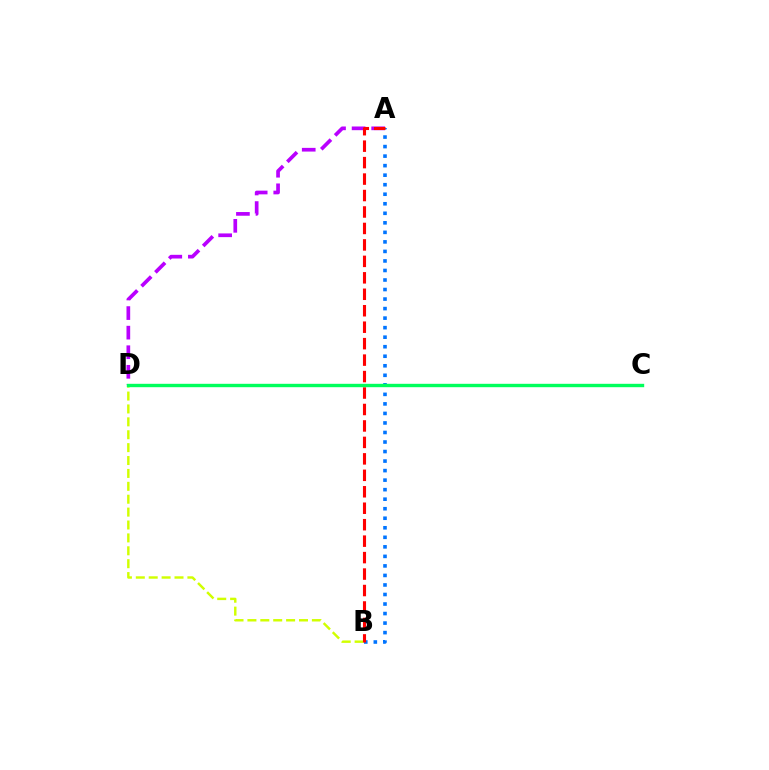{('B', 'D'): [{'color': '#d1ff00', 'line_style': 'dashed', 'thickness': 1.75}], ('A', 'D'): [{'color': '#b900ff', 'line_style': 'dashed', 'thickness': 2.66}], ('A', 'B'): [{'color': '#0074ff', 'line_style': 'dotted', 'thickness': 2.59}, {'color': '#ff0000', 'line_style': 'dashed', 'thickness': 2.24}], ('C', 'D'): [{'color': '#00ff5c', 'line_style': 'solid', 'thickness': 2.44}]}